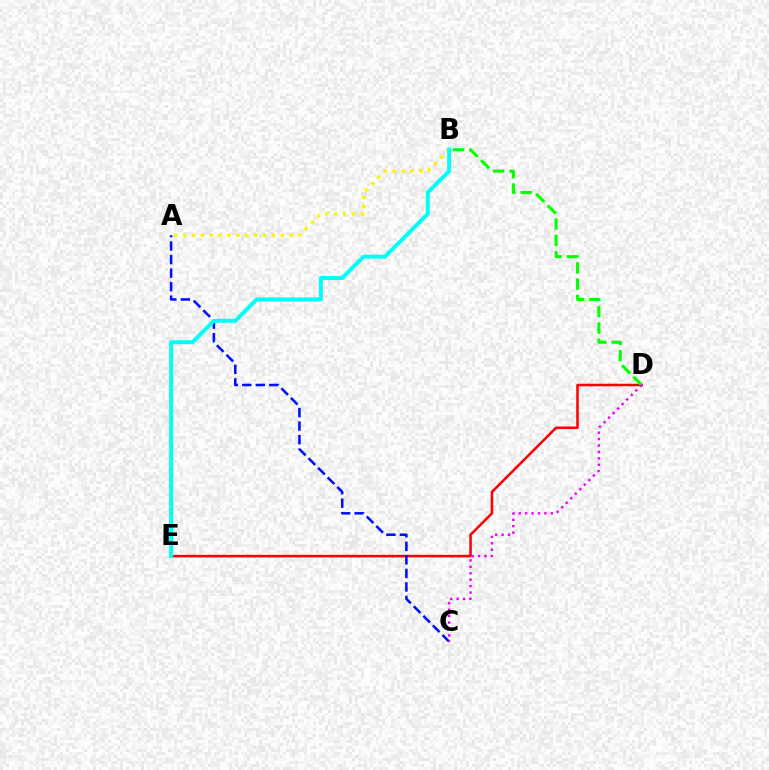{('D', 'E'): [{'color': '#ff0000', 'line_style': 'solid', 'thickness': 1.83}], ('A', 'B'): [{'color': '#fcf500', 'line_style': 'dotted', 'thickness': 2.41}], ('A', 'C'): [{'color': '#0010ff', 'line_style': 'dashed', 'thickness': 1.84}], ('B', 'D'): [{'color': '#08ff00', 'line_style': 'dashed', 'thickness': 2.22}], ('C', 'D'): [{'color': '#ee00ff', 'line_style': 'dotted', 'thickness': 1.74}], ('B', 'E'): [{'color': '#00fff6', 'line_style': 'solid', 'thickness': 2.85}]}